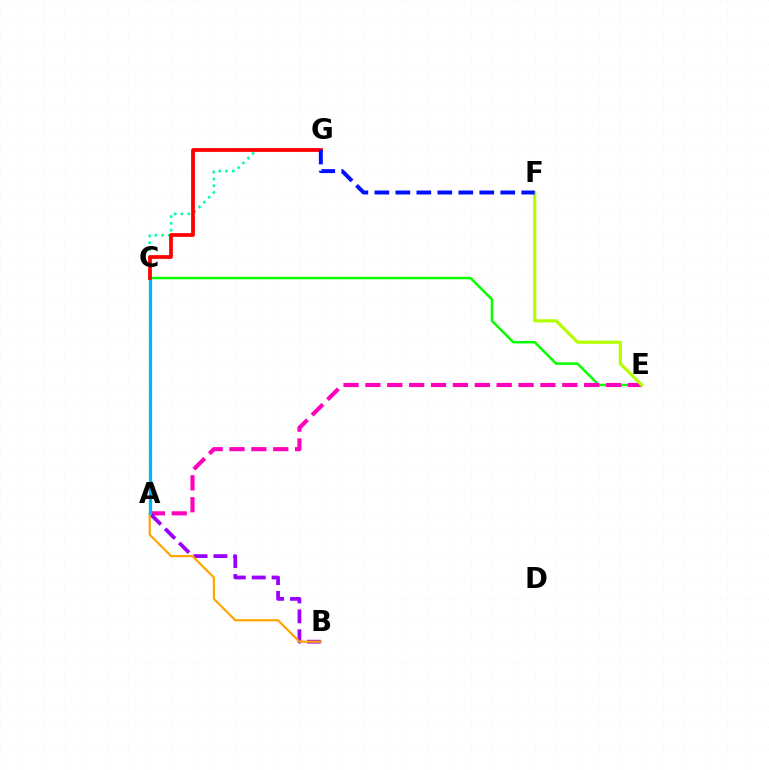{('C', 'E'): [{'color': '#08ff00', 'line_style': 'solid', 'thickness': 1.8}], ('C', 'G'): [{'color': '#00ff9d', 'line_style': 'dotted', 'thickness': 1.85}, {'color': '#ff0000', 'line_style': 'solid', 'thickness': 2.7}], ('A', 'E'): [{'color': '#ff00bd', 'line_style': 'dashed', 'thickness': 2.97}], ('E', 'F'): [{'color': '#b3ff00', 'line_style': 'solid', 'thickness': 2.31}], ('A', 'B'): [{'color': '#9b00ff', 'line_style': 'dashed', 'thickness': 2.7}, {'color': '#ffa500', 'line_style': 'solid', 'thickness': 1.57}], ('A', 'C'): [{'color': '#00b5ff', 'line_style': 'solid', 'thickness': 2.35}], ('F', 'G'): [{'color': '#0010ff', 'line_style': 'dashed', 'thickness': 2.85}]}